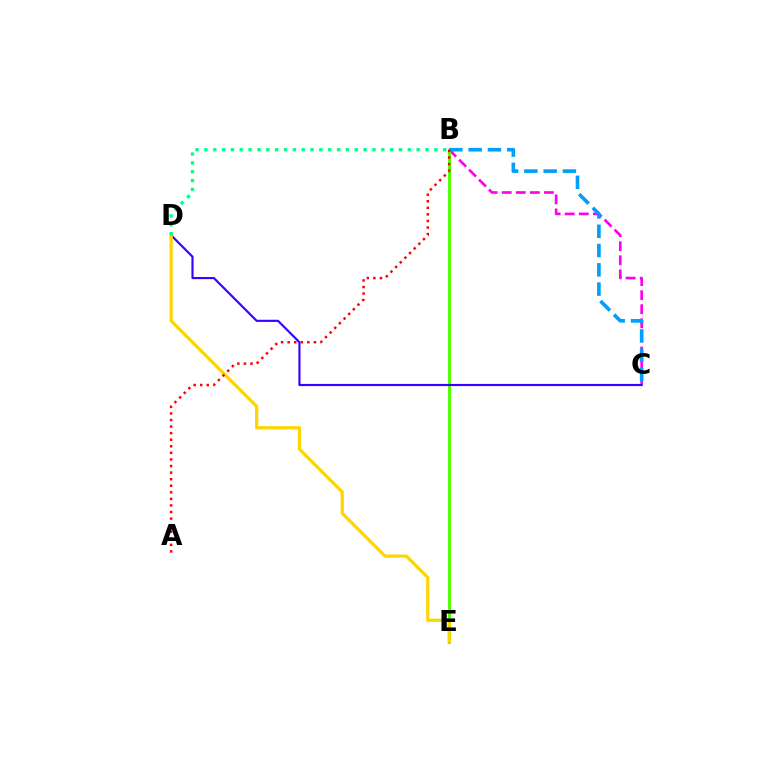{('B', 'C'): [{'color': '#ff00ed', 'line_style': 'dashed', 'thickness': 1.91}, {'color': '#009eff', 'line_style': 'dashed', 'thickness': 2.62}], ('B', 'E'): [{'color': '#4fff00', 'line_style': 'solid', 'thickness': 2.13}], ('C', 'D'): [{'color': '#3700ff', 'line_style': 'solid', 'thickness': 1.54}], ('D', 'E'): [{'color': '#ffd500', 'line_style': 'solid', 'thickness': 2.33}], ('B', 'D'): [{'color': '#00ff86', 'line_style': 'dotted', 'thickness': 2.4}], ('A', 'B'): [{'color': '#ff0000', 'line_style': 'dotted', 'thickness': 1.79}]}